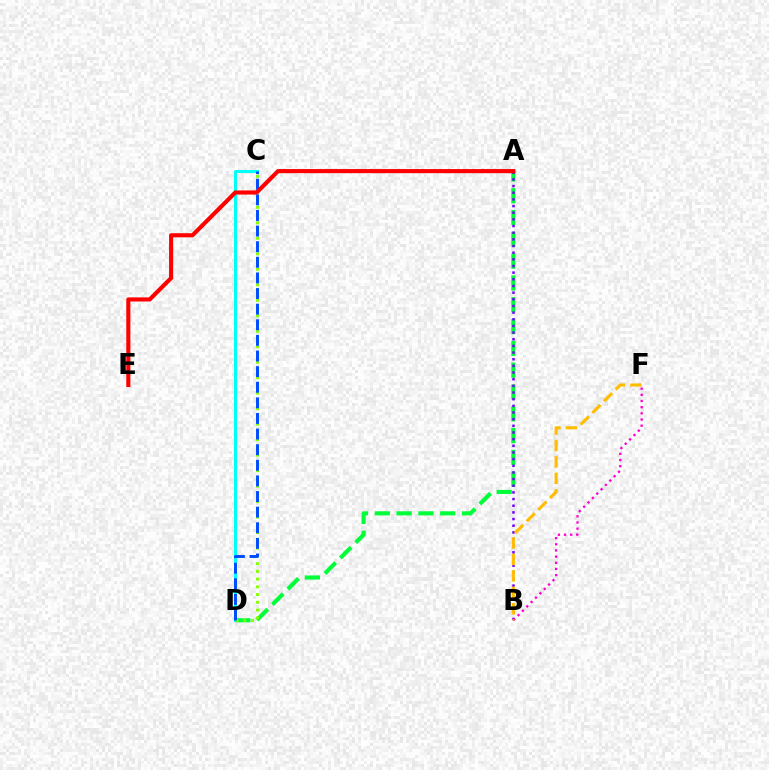{('C', 'D'): [{'color': '#00fff6', 'line_style': 'solid', 'thickness': 2.16}, {'color': '#84ff00', 'line_style': 'dotted', 'thickness': 2.1}, {'color': '#004bff', 'line_style': 'dashed', 'thickness': 2.12}], ('A', 'D'): [{'color': '#00ff39', 'line_style': 'dashed', 'thickness': 2.96}], ('A', 'B'): [{'color': '#7200ff', 'line_style': 'dotted', 'thickness': 1.81}], ('B', 'F'): [{'color': '#ff00cf', 'line_style': 'dotted', 'thickness': 1.68}, {'color': '#ffbd00', 'line_style': 'dashed', 'thickness': 2.24}], ('A', 'E'): [{'color': '#ff0000', 'line_style': 'solid', 'thickness': 2.96}]}